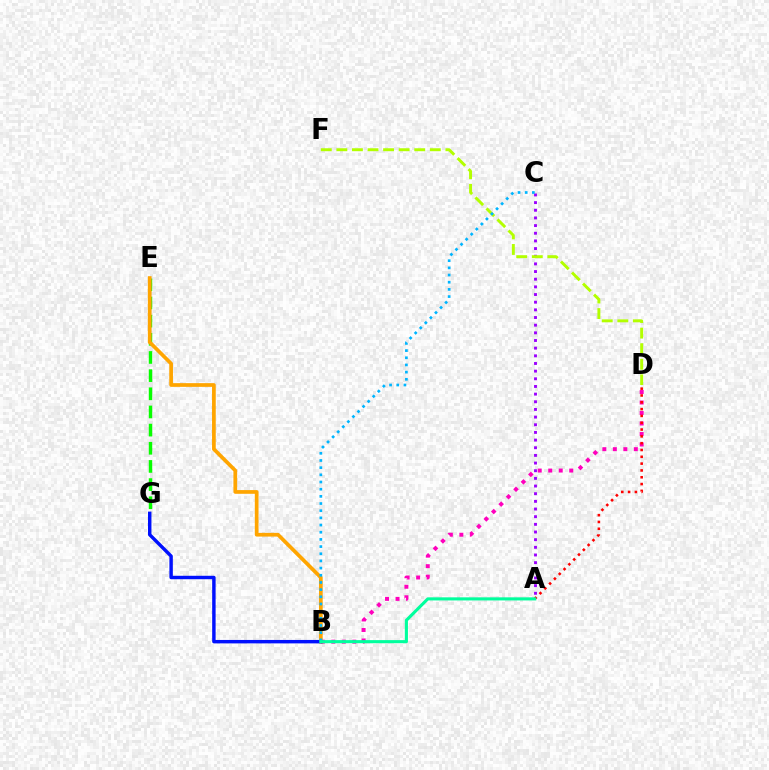{('A', 'C'): [{'color': '#9b00ff', 'line_style': 'dotted', 'thickness': 2.08}], ('B', 'D'): [{'color': '#ff00bd', 'line_style': 'dotted', 'thickness': 2.85}], ('E', 'G'): [{'color': '#08ff00', 'line_style': 'dashed', 'thickness': 2.47}], ('A', 'D'): [{'color': '#ff0000', 'line_style': 'dotted', 'thickness': 1.85}], ('D', 'F'): [{'color': '#b3ff00', 'line_style': 'dashed', 'thickness': 2.12}], ('B', 'E'): [{'color': '#ffa500', 'line_style': 'solid', 'thickness': 2.67}], ('B', 'G'): [{'color': '#0010ff', 'line_style': 'solid', 'thickness': 2.48}], ('B', 'C'): [{'color': '#00b5ff', 'line_style': 'dotted', 'thickness': 1.95}], ('A', 'B'): [{'color': '#00ff9d', 'line_style': 'solid', 'thickness': 2.23}]}